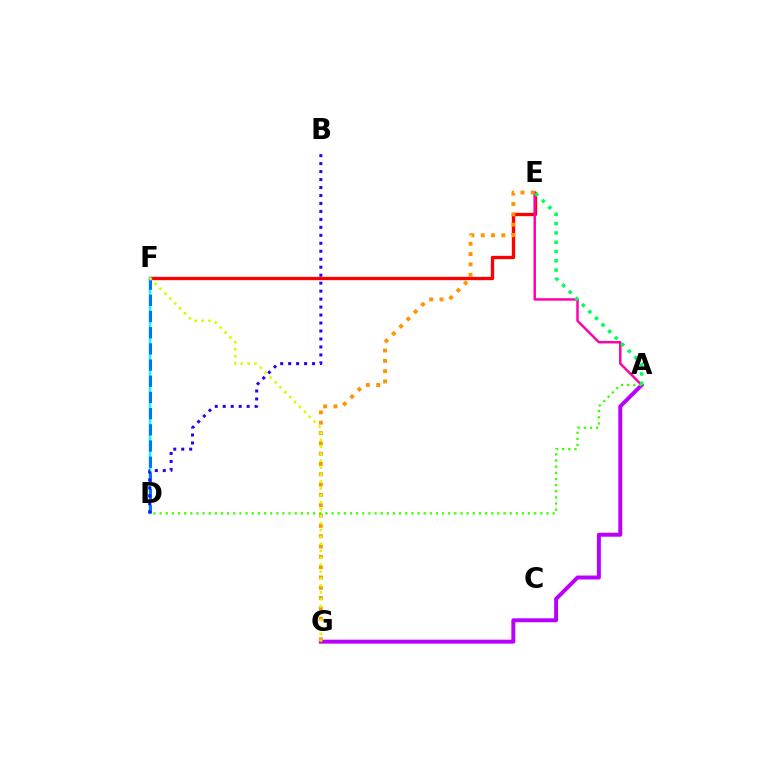{('E', 'F'): [{'color': '#ff0000', 'line_style': 'solid', 'thickness': 2.4}], ('A', 'E'): [{'color': '#ff00ac', 'line_style': 'solid', 'thickness': 1.78}, {'color': '#00ff5c', 'line_style': 'dotted', 'thickness': 2.52}], ('D', 'F'): [{'color': '#00fff6', 'line_style': 'solid', 'thickness': 1.77}, {'color': '#0074ff', 'line_style': 'dashed', 'thickness': 2.2}], ('A', 'G'): [{'color': '#b900ff', 'line_style': 'solid', 'thickness': 2.84}], ('E', 'G'): [{'color': '#ff9400', 'line_style': 'dotted', 'thickness': 2.8}], ('A', 'D'): [{'color': '#3dff00', 'line_style': 'dotted', 'thickness': 1.67}], ('F', 'G'): [{'color': '#d1ff00', 'line_style': 'dotted', 'thickness': 1.88}], ('B', 'D'): [{'color': '#2500ff', 'line_style': 'dotted', 'thickness': 2.17}]}